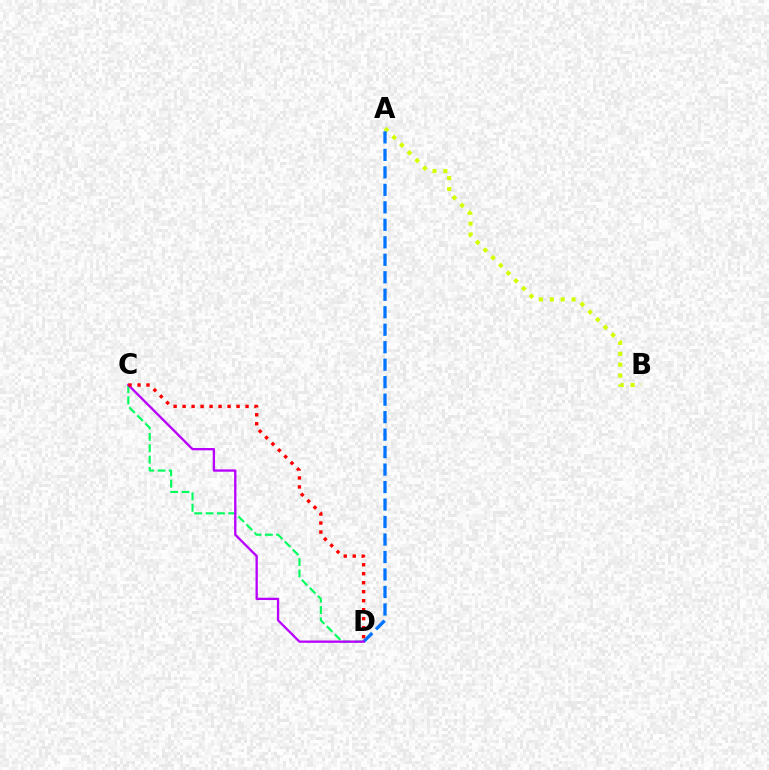{('C', 'D'): [{'color': '#00ff5c', 'line_style': 'dashed', 'thickness': 1.54}, {'color': '#b900ff', 'line_style': 'solid', 'thickness': 1.66}, {'color': '#ff0000', 'line_style': 'dotted', 'thickness': 2.44}], ('A', 'B'): [{'color': '#d1ff00', 'line_style': 'dotted', 'thickness': 2.95}], ('A', 'D'): [{'color': '#0074ff', 'line_style': 'dashed', 'thickness': 2.38}]}